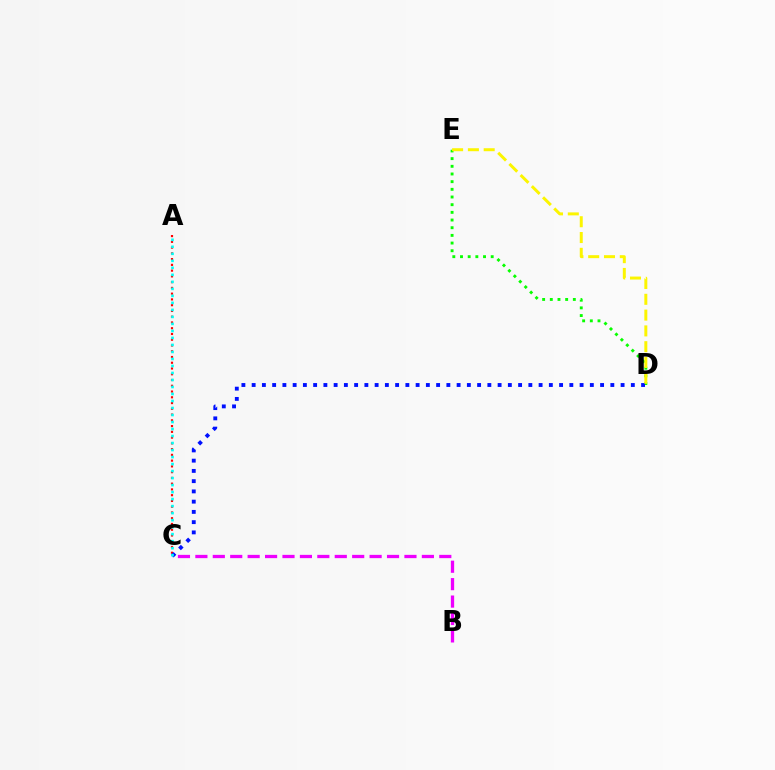{('B', 'C'): [{'color': '#ee00ff', 'line_style': 'dashed', 'thickness': 2.37}], ('A', 'C'): [{'color': '#ff0000', 'line_style': 'dotted', 'thickness': 1.56}, {'color': '#00fff6', 'line_style': 'dotted', 'thickness': 1.9}], ('D', 'E'): [{'color': '#08ff00', 'line_style': 'dotted', 'thickness': 2.09}, {'color': '#fcf500', 'line_style': 'dashed', 'thickness': 2.15}], ('C', 'D'): [{'color': '#0010ff', 'line_style': 'dotted', 'thickness': 2.78}]}